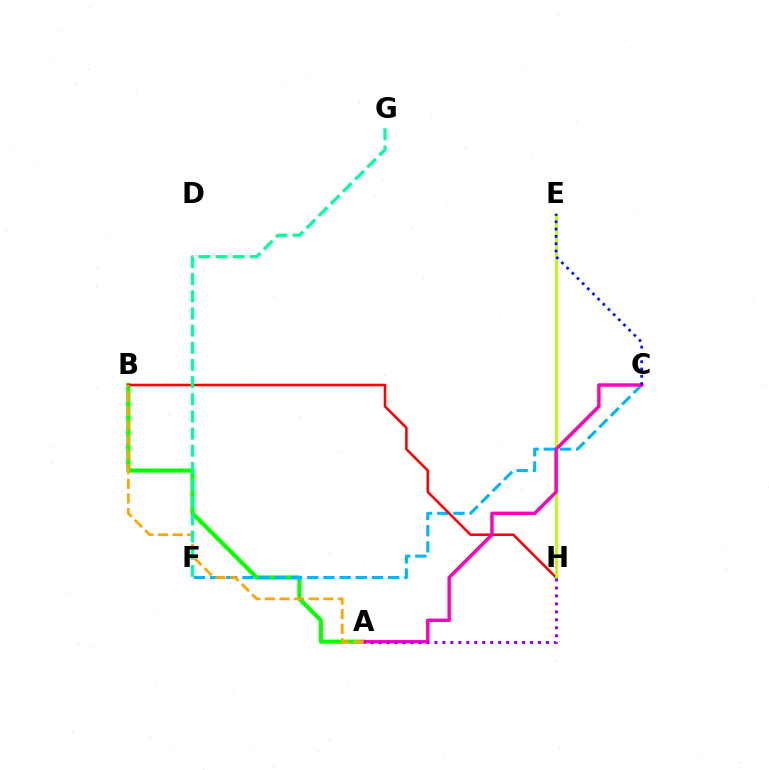{('A', 'B'): [{'color': '#08ff00', 'line_style': 'solid', 'thickness': 2.98}, {'color': '#ffa500', 'line_style': 'dashed', 'thickness': 1.98}], ('C', 'F'): [{'color': '#00b5ff', 'line_style': 'dashed', 'thickness': 2.2}], ('B', 'H'): [{'color': '#ff0000', 'line_style': 'solid', 'thickness': 1.84}], ('E', 'H'): [{'color': '#b3ff00', 'line_style': 'solid', 'thickness': 1.96}], ('A', 'C'): [{'color': '#ff00bd', 'line_style': 'solid', 'thickness': 2.48}], ('C', 'E'): [{'color': '#0010ff', 'line_style': 'dotted', 'thickness': 1.99}], ('A', 'H'): [{'color': '#9b00ff', 'line_style': 'dotted', 'thickness': 2.16}], ('F', 'G'): [{'color': '#00ff9d', 'line_style': 'dashed', 'thickness': 2.33}]}